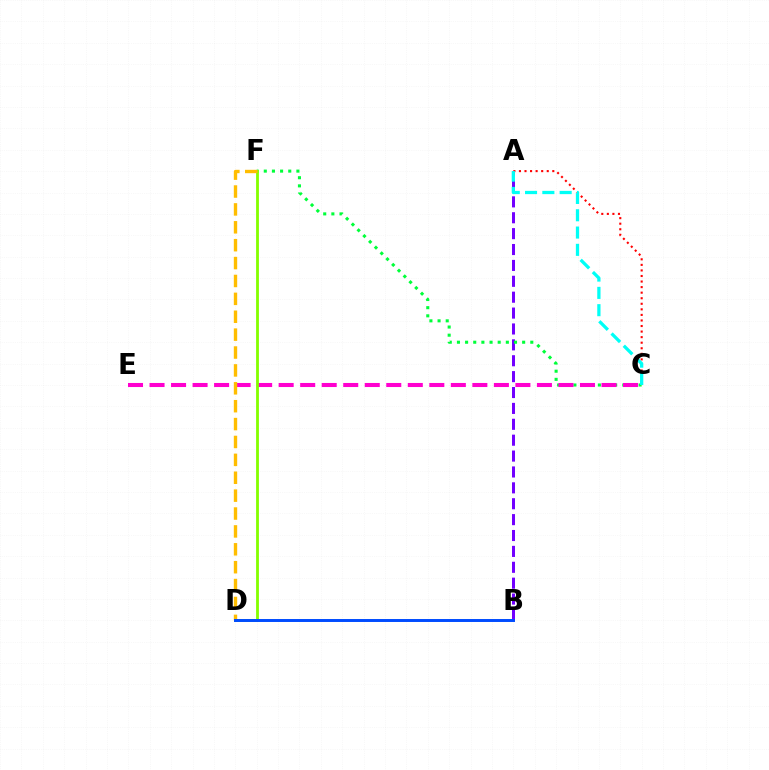{('A', 'B'): [{'color': '#7200ff', 'line_style': 'dashed', 'thickness': 2.16}], ('C', 'F'): [{'color': '#00ff39', 'line_style': 'dotted', 'thickness': 2.21}], ('C', 'E'): [{'color': '#ff00cf', 'line_style': 'dashed', 'thickness': 2.92}], ('A', 'C'): [{'color': '#ff0000', 'line_style': 'dotted', 'thickness': 1.51}, {'color': '#00fff6', 'line_style': 'dashed', 'thickness': 2.35}], ('D', 'F'): [{'color': '#84ff00', 'line_style': 'solid', 'thickness': 2.03}, {'color': '#ffbd00', 'line_style': 'dashed', 'thickness': 2.43}], ('B', 'D'): [{'color': '#004bff', 'line_style': 'solid', 'thickness': 2.13}]}